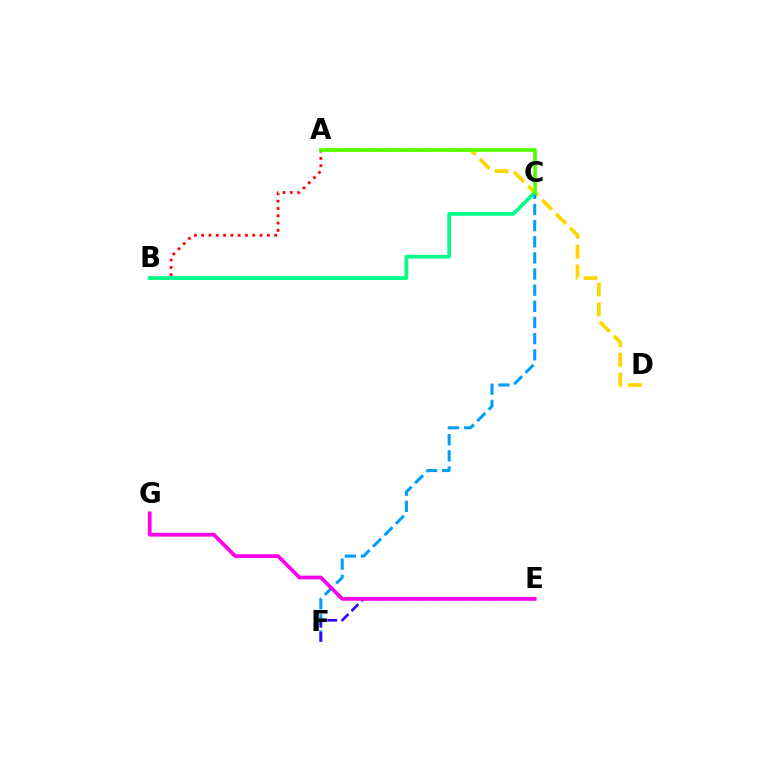{('A', 'B'): [{'color': '#ff0000', 'line_style': 'dotted', 'thickness': 1.98}], ('A', 'D'): [{'color': '#ffd500', 'line_style': 'dashed', 'thickness': 2.69}], ('B', 'C'): [{'color': '#00ff86', 'line_style': 'solid', 'thickness': 2.67}], ('C', 'F'): [{'color': '#009eff', 'line_style': 'dashed', 'thickness': 2.19}], ('A', 'C'): [{'color': '#4fff00', 'line_style': 'solid', 'thickness': 2.64}], ('E', 'F'): [{'color': '#3700ff', 'line_style': 'dashed', 'thickness': 1.9}], ('E', 'G'): [{'color': '#ff00ed', 'line_style': 'solid', 'thickness': 2.69}]}